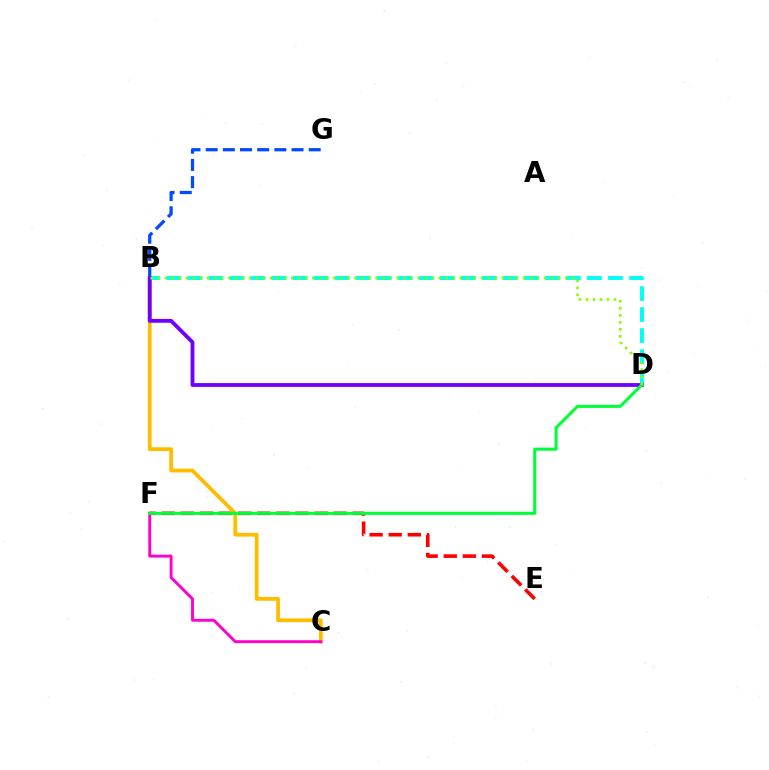{('B', 'D'): [{'color': '#00fff6', 'line_style': 'dashed', 'thickness': 2.86}, {'color': '#7200ff', 'line_style': 'solid', 'thickness': 2.76}, {'color': '#84ff00', 'line_style': 'dotted', 'thickness': 1.91}], ('E', 'F'): [{'color': '#ff0000', 'line_style': 'dashed', 'thickness': 2.6}], ('B', 'C'): [{'color': '#ffbd00', 'line_style': 'solid', 'thickness': 2.72}], ('B', 'G'): [{'color': '#004bff', 'line_style': 'dashed', 'thickness': 2.33}], ('C', 'F'): [{'color': '#ff00cf', 'line_style': 'solid', 'thickness': 2.09}], ('D', 'F'): [{'color': '#00ff39', 'line_style': 'solid', 'thickness': 2.2}]}